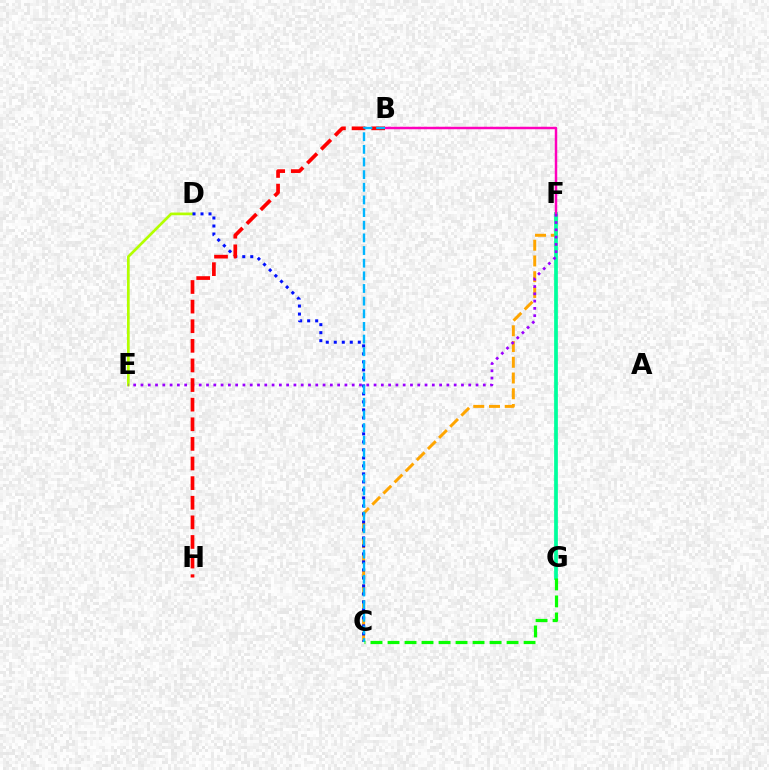{('C', 'F'): [{'color': '#ffa500', 'line_style': 'dashed', 'thickness': 2.14}], ('F', 'G'): [{'color': '#00ff9d', 'line_style': 'solid', 'thickness': 2.69}], ('B', 'F'): [{'color': '#ff00bd', 'line_style': 'solid', 'thickness': 1.78}], ('D', 'E'): [{'color': '#b3ff00', 'line_style': 'solid', 'thickness': 1.94}], ('C', 'D'): [{'color': '#0010ff', 'line_style': 'dotted', 'thickness': 2.17}], ('E', 'F'): [{'color': '#9b00ff', 'line_style': 'dotted', 'thickness': 1.98}], ('B', 'H'): [{'color': '#ff0000', 'line_style': 'dashed', 'thickness': 2.66}], ('B', 'C'): [{'color': '#00b5ff', 'line_style': 'dashed', 'thickness': 1.72}], ('C', 'G'): [{'color': '#08ff00', 'line_style': 'dashed', 'thickness': 2.31}]}